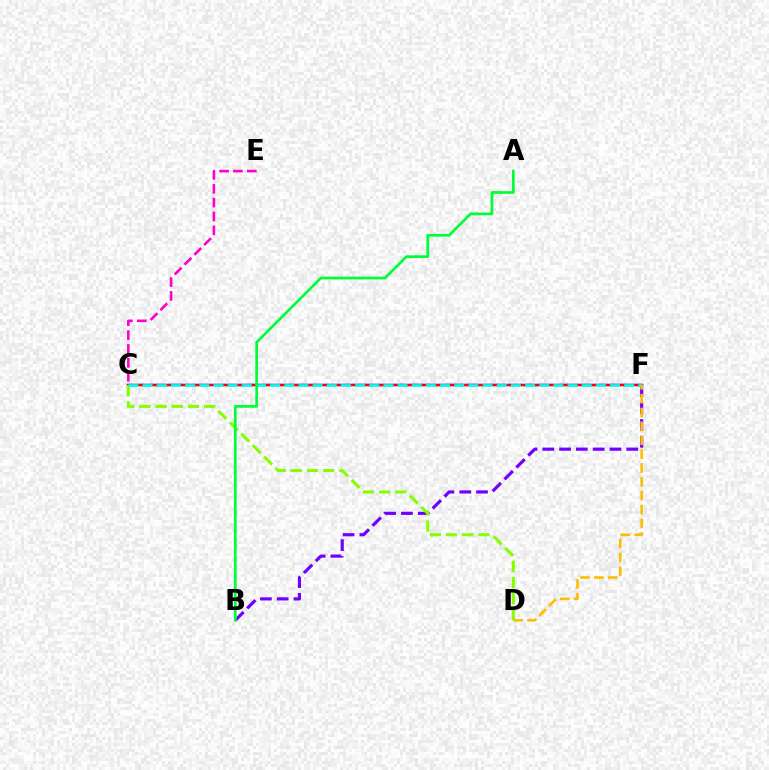{('C', 'F'): [{'color': '#004bff', 'line_style': 'solid', 'thickness': 1.79}, {'color': '#ff0000', 'line_style': 'solid', 'thickness': 1.57}, {'color': '#00fff6', 'line_style': 'dashed', 'thickness': 1.92}], ('B', 'F'): [{'color': '#7200ff', 'line_style': 'dashed', 'thickness': 2.28}], ('C', 'D'): [{'color': '#84ff00', 'line_style': 'dashed', 'thickness': 2.2}], ('C', 'E'): [{'color': '#ff00cf', 'line_style': 'dashed', 'thickness': 1.89}], ('D', 'F'): [{'color': '#ffbd00', 'line_style': 'dashed', 'thickness': 1.88}], ('A', 'B'): [{'color': '#00ff39', 'line_style': 'solid', 'thickness': 1.97}]}